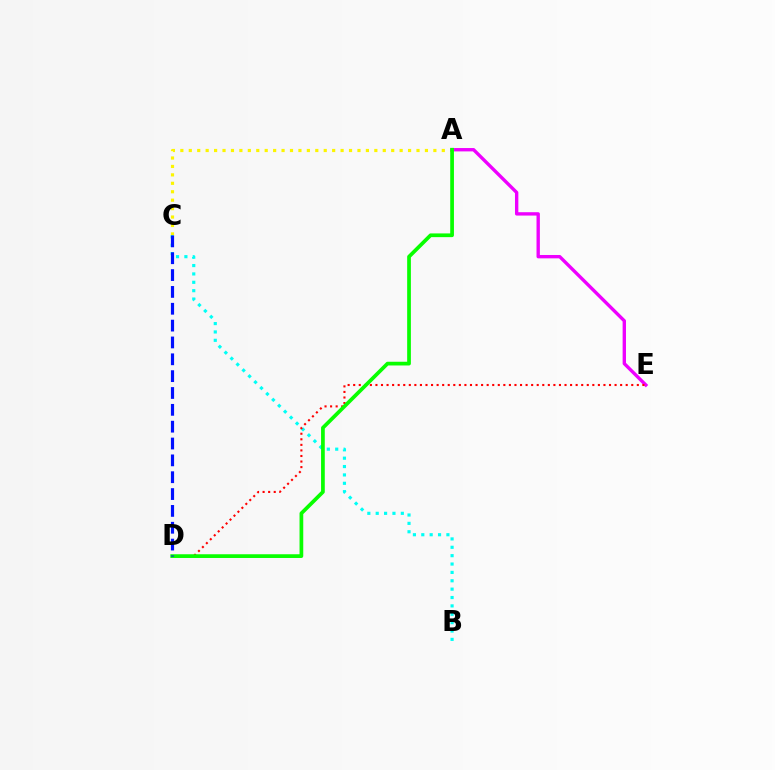{('A', 'C'): [{'color': '#fcf500', 'line_style': 'dotted', 'thickness': 2.29}], ('A', 'E'): [{'color': '#ee00ff', 'line_style': 'solid', 'thickness': 2.42}], ('B', 'C'): [{'color': '#00fff6', 'line_style': 'dotted', 'thickness': 2.27}], ('D', 'E'): [{'color': '#ff0000', 'line_style': 'dotted', 'thickness': 1.51}], ('A', 'D'): [{'color': '#08ff00', 'line_style': 'solid', 'thickness': 2.68}], ('C', 'D'): [{'color': '#0010ff', 'line_style': 'dashed', 'thickness': 2.29}]}